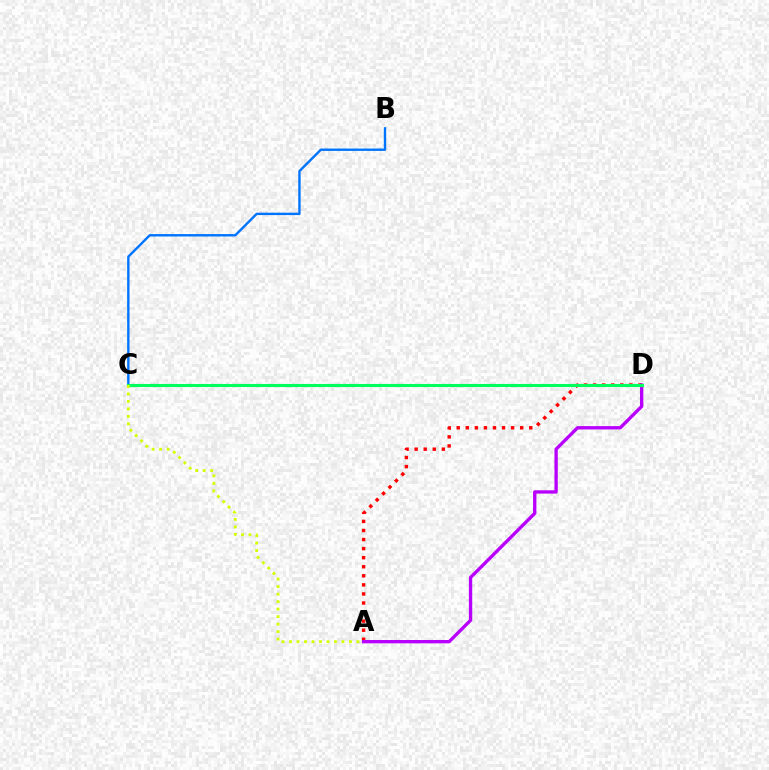{('B', 'C'): [{'color': '#0074ff', 'line_style': 'solid', 'thickness': 1.72}], ('A', 'D'): [{'color': '#ff0000', 'line_style': 'dotted', 'thickness': 2.46}, {'color': '#b900ff', 'line_style': 'solid', 'thickness': 2.4}], ('C', 'D'): [{'color': '#00ff5c', 'line_style': 'solid', 'thickness': 2.24}], ('A', 'C'): [{'color': '#d1ff00', 'line_style': 'dotted', 'thickness': 2.04}]}